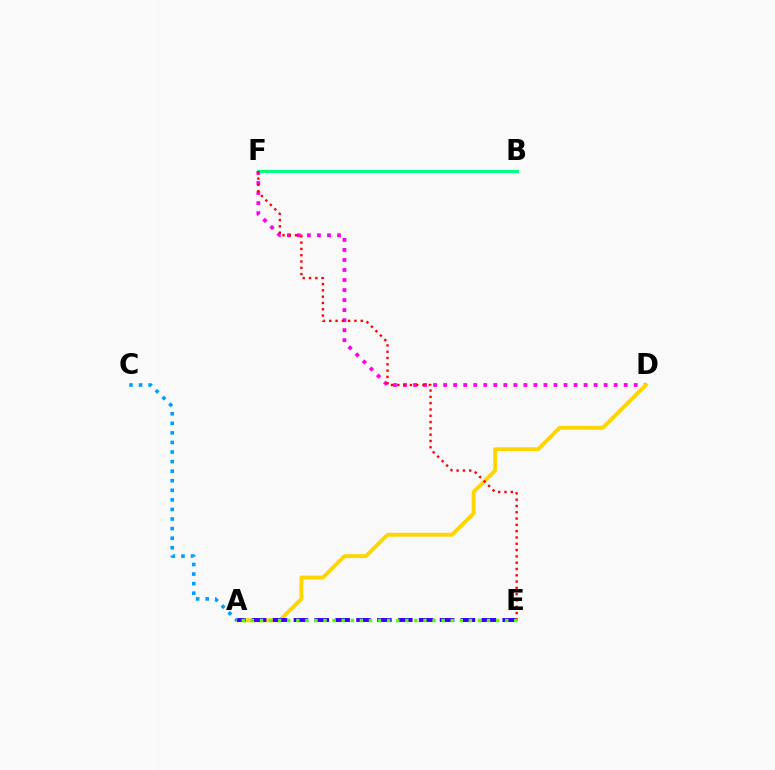{('D', 'F'): [{'color': '#ff00ed', 'line_style': 'dotted', 'thickness': 2.73}], ('A', 'D'): [{'color': '#ffd500', 'line_style': 'solid', 'thickness': 2.79}], ('A', 'E'): [{'color': '#3700ff', 'line_style': 'dashed', 'thickness': 2.84}, {'color': '#4fff00', 'line_style': 'dotted', 'thickness': 2.47}], ('B', 'F'): [{'color': '#00ff86', 'line_style': 'solid', 'thickness': 2.24}], ('E', 'F'): [{'color': '#ff0000', 'line_style': 'dotted', 'thickness': 1.71}], ('A', 'C'): [{'color': '#009eff', 'line_style': 'dotted', 'thickness': 2.6}]}